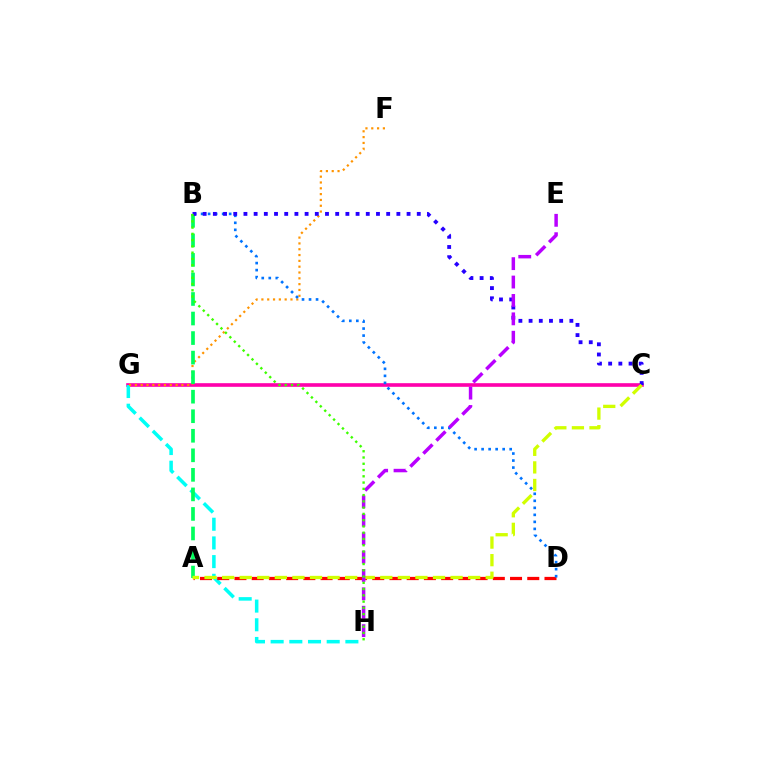{('C', 'G'): [{'color': '#ff00ac', 'line_style': 'solid', 'thickness': 2.61}], ('G', 'H'): [{'color': '#00fff6', 'line_style': 'dashed', 'thickness': 2.54}], ('F', 'G'): [{'color': '#ff9400', 'line_style': 'dotted', 'thickness': 1.58}], ('A', 'D'): [{'color': '#ff0000', 'line_style': 'dashed', 'thickness': 2.34}], ('B', 'D'): [{'color': '#0074ff', 'line_style': 'dotted', 'thickness': 1.91}], ('A', 'B'): [{'color': '#00ff5c', 'line_style': 'dashed', 'thickness': 2.65}], ('B', 'C'): [{'color': '#2500ff', 'line_style': 'dotted', 'thickness': 2.77}], ('A', 'C'): [{'color': '#d1ff00', 'line_style': 'dashed', 'thickness': 2.39}], ('E', 'H'): [{'color': '#b900ff', 'line_style': 'dashed', 'thickness': 2.5}], ('B', 'H'): [{'color': '#3dff00', 'line_style': 'dotted', 'thickness': 1.7}]}